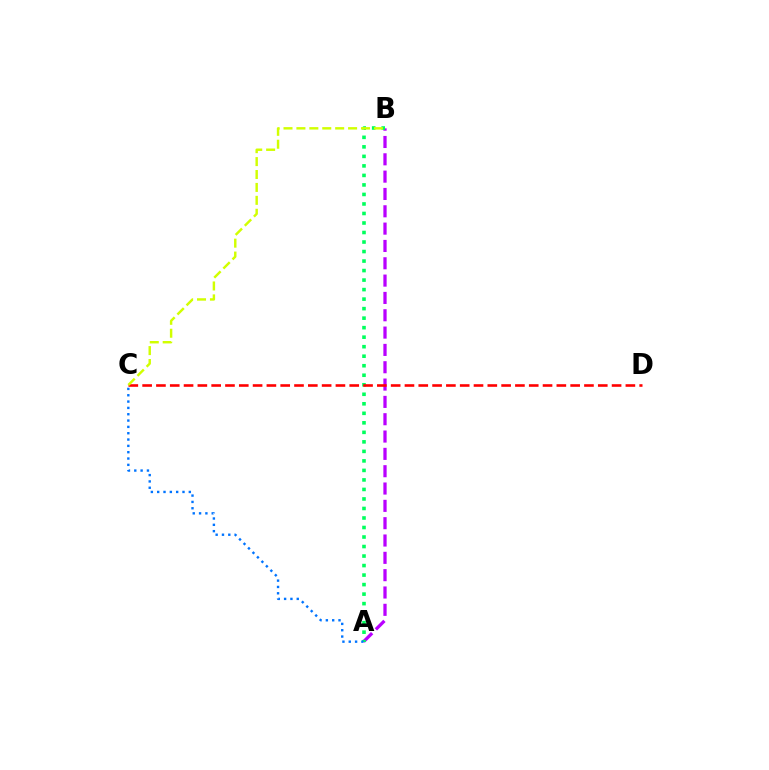{('A', 'B'): [{'color': '#b900ff', 'line_style': 'dashed', 'thickness': 2.35}, {'color': '#00ff5c', 'line_style': 'dotted', 'thickness': 2.59}], ('C', 'D'): [{'color': '#ff0000', 'line_style': 'dashed', 'thickness': 1.88}], ('B', 'C'): [{'color': '#d1ff00', 'line_style': 'dashed', 'thickness': 1.75}], ('A', 'C'): [{'color': '#0074ff', 'line_style': 'dotted', 'thickness': 1.72}]}